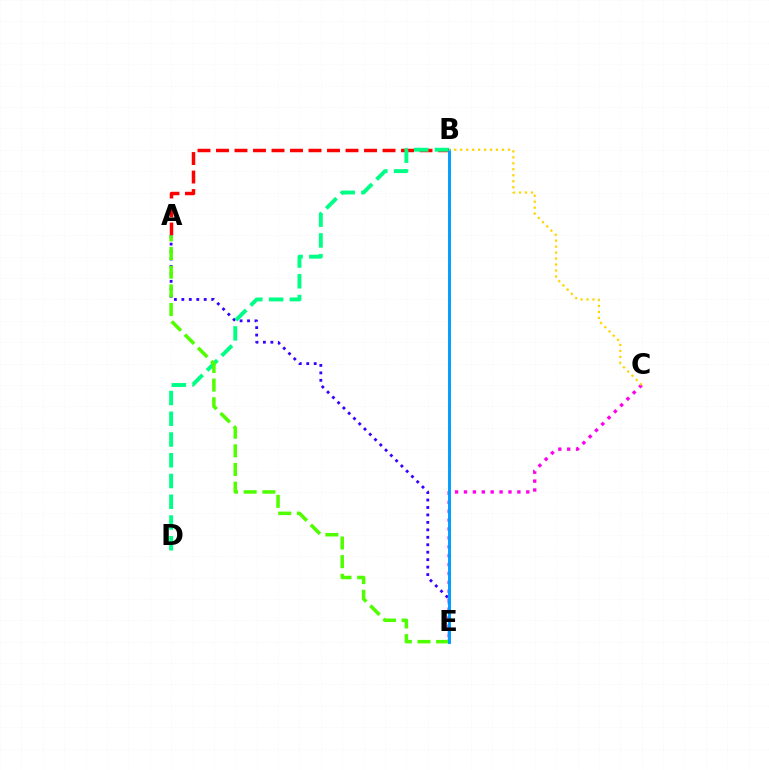{('A', 'B'): [{'color': '#ff0000', 'line_style': 'dashed', 'thickness': 2.51}], ('A', 'E'): [{'color': '#3700ff', 'line_style': 'dotted', 'thickness': 2.03}, {'color': '#4fff00', 'line_style': 'dashed', 'thickness': 2.53}], ('B', 'D'): [{'color': '#00ff86', 'line_style': 'dashed', 'thickness': 2.82}], ('C', 'E'): [{'color': '#ff00ed', 'line_style': 'dotted', 'thickness': 2.42}], ('B', 'E'): [{'color': '#009eff', 'line_style': 'solid', 'thickness': 2.1}], ('B', 'C'): [{'color': '#ffd500', 'line_style': 'dotted', 'thickness': 1.62}]}